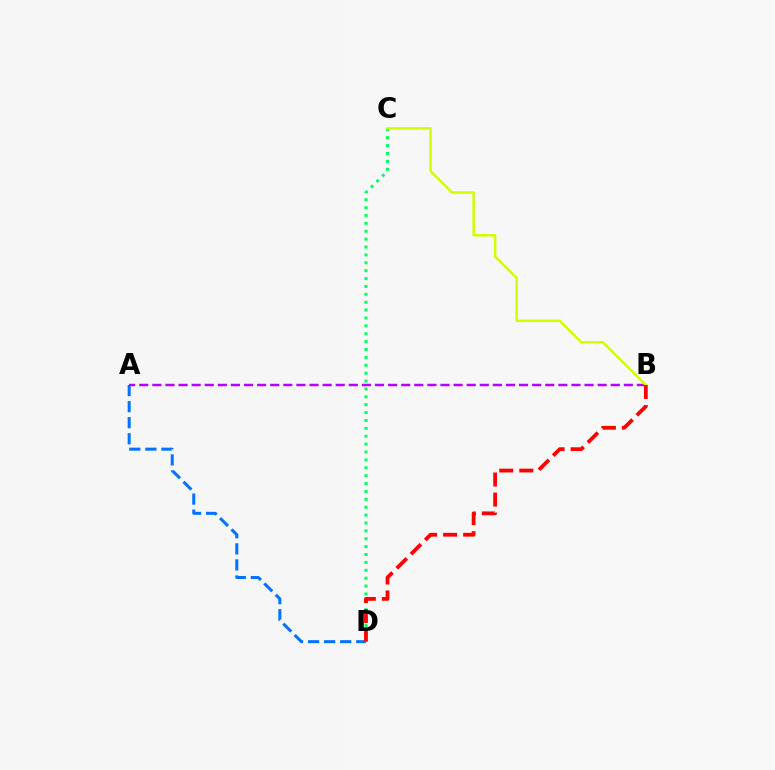{('A', 'D'): [{'color': '#0074ff', 'line_style': 'dashed', 'thickness': 2.18}], ('A', 'B'): [{'color': '#b900ff', 'line_style': 'dashed', 'thickness': 1.78}], ('C', 'D'): [{'color': '#00ff5c', 'line_style': 'dotted', 'thickness': 2.14}], ('B', 'C'): [{'color': '#d1ff00', 'line_style': 'solid', 'thickness': 1.79}], ('B', 'D'): [{'color': '#ff0000', 'line_style': 'dashed', 'thickness': 2.72}]}